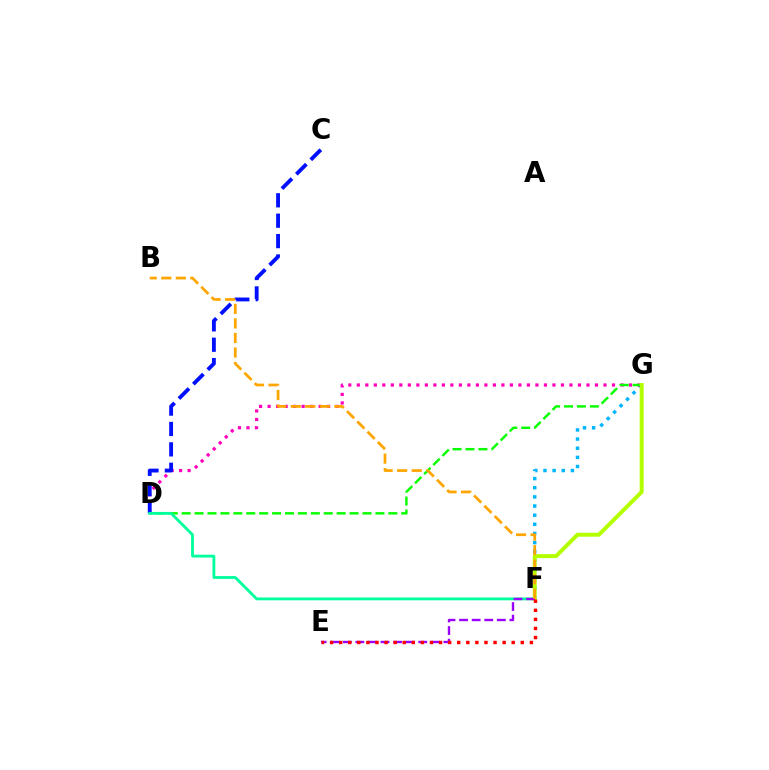{('F', 'G'): [{'color': '#00b5ff', 'line_style': 'dotted', 'thickness': 2.48}, {'color': '#b3ff00', 'line_style': 'solid', 'thickness': 2.85}], ('D', 'G'): [{'color': '#ff00bd', 'line_style': 'dotted', 'thickness': 2.31}, {'color': '#08ff00', 'line_style': 'dashed', 'thickness': 1.75}], ('C', 'D'): [{'color': '#0010ff', 'line_style': 'dashed', 'thickness': 2.77}], ('D', 'F'): [{'color': '#00ff9d', 'line_style': 'solid', 'thickness': 2.03}], ('E', 'F'): [{'color': '#9b00ff', 'line_style': 'dashed', 'thickness': 1.71}, {'color': '#ff0000', 'line_style': 'dotted', 'thickness': 2.47}], ('B', 'F'): [{'color': '#ffa500', 'line_style': 'dashed', 'thickness': 1.98}]}